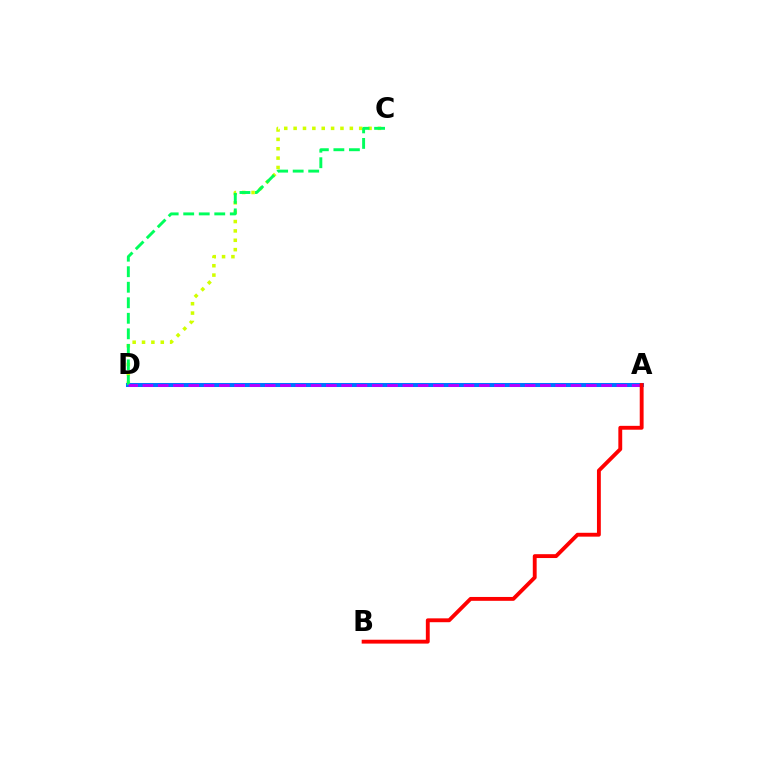{('C', 'D'): [{'color': '#d1ff00', 'line_style': 'dotted', 'thickness': 2.55}, {'color': '#00ff5c', 'line_style': 'dashed', 'thickness': 2.11}], ('A', 'D'): [{'color': '#0074ff', 'line_style': 'solid', 'thickness': 2.91}, {'color': '#b900ff', 'line_style': 'dashed', 'thickness': 2.08}], ('A', 'B'): [{'color': '#ff0000', 'line_style': 'solid', 'thickness': 2.78}]}